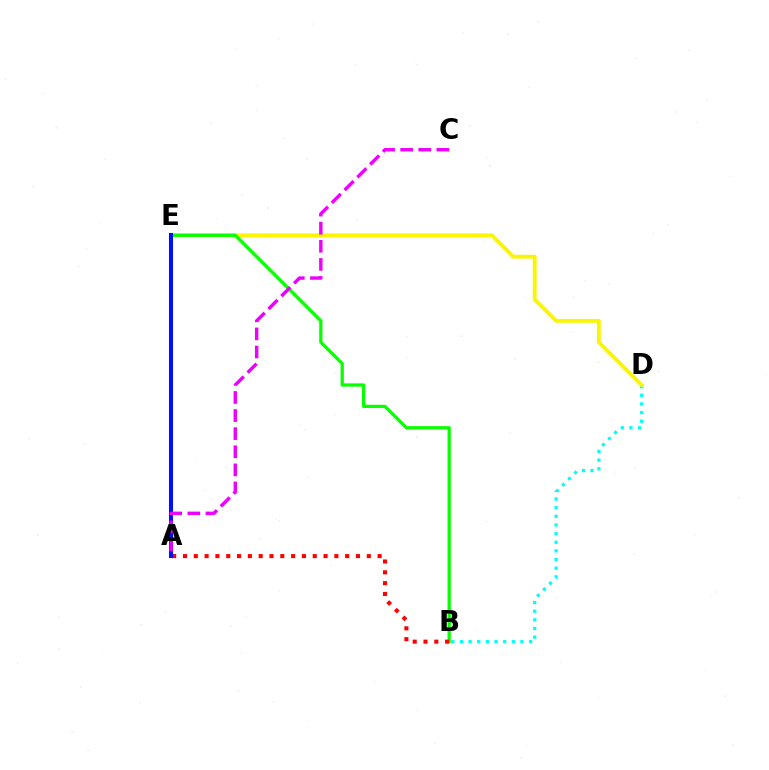{('B', 'D'): [{'color': '#00fff6', 'line_style': 'dotted', 'thickness': 2.35}], ('D', 'E'): [{'color': '#fcf500', 'line_style': 'solid', 'thickness': 2.75}], ('B', 'E'): [{'color': '#08ff00', 'line_style': 'solid', 'thickness': 2.34}], ('A', 'B'): [{'color': '#ff0000', 'line_style': 'dotted', 'thickness': 2.94}], ('A', 'E'): [{'color': '#0010ff', 'line_style': 'solid', 'thickness': 2.92}], ('A', 'C'): [{'color': '#ee00ff', 'line_style': 'dashed', 'thickness': 2.46}]}